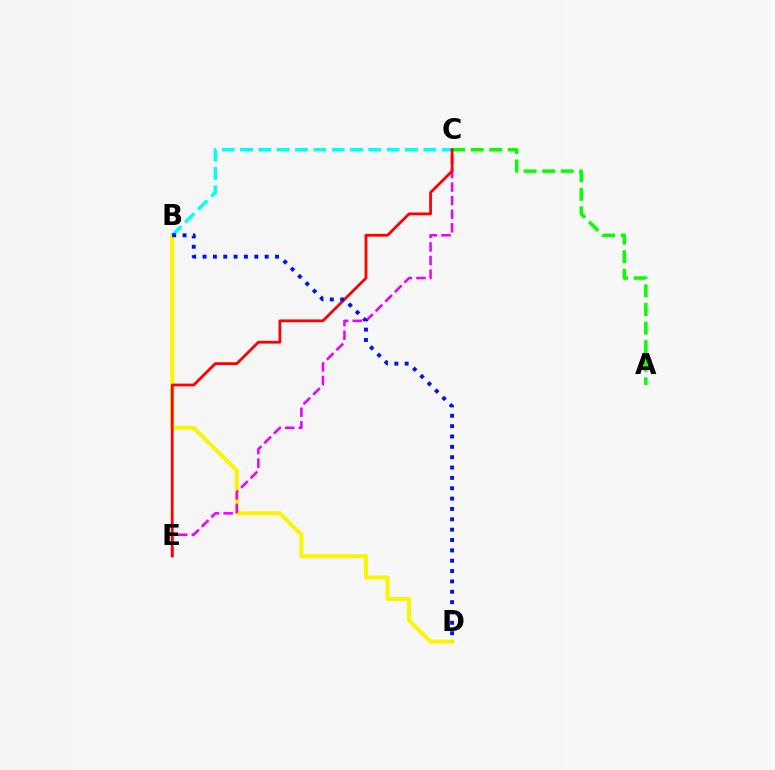{('B', 'D'): [{'color': '#fcf500', 'line_style': 'solid', 'thickness': 2.86}, {'color': '#0010ff', 'line_style': 'dotted', 'thickness': 2.81}], ('A', 'C'): [{'color': '#08ff00', 'line_style': 'dashed', 'thickness': 2.52}], ('C', 'E'): [{'color': '#ee00ff', 'line_style': 'dashed', 'thickness': 1.84}, {'color': '#ff0000', 'line_style': 'solid', 'thickness': 2.0}], ('B', 'C'): [{'color': '#00fff6', 'line_style': 'dashed', 'thickness': 2.49}]}